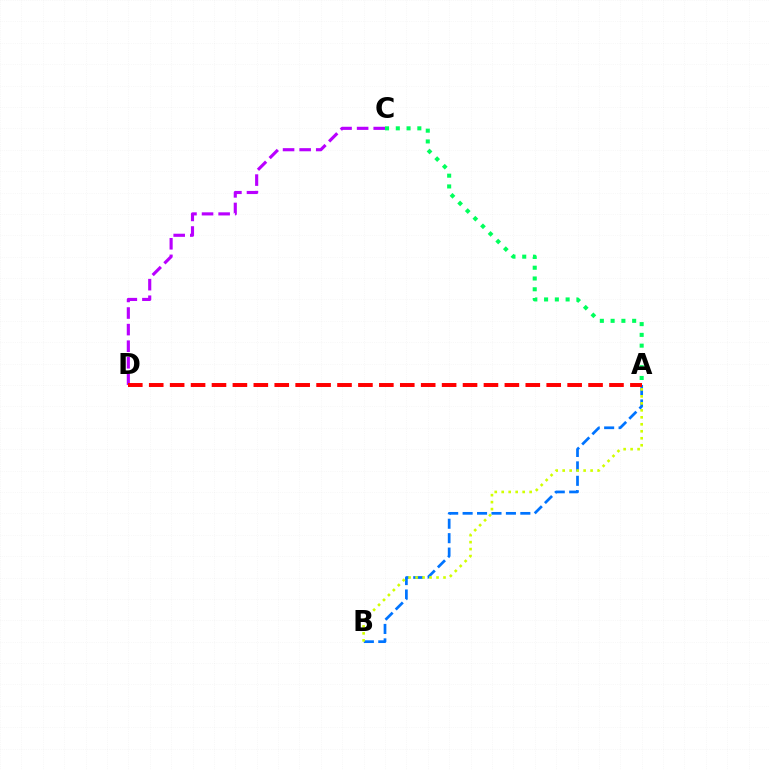{('C', 'D'): [{'color': '#b900ff', 'line_style': 'dashed', 'thickness': 2.25}], ('A', 'B'): [{'color': '#0074ff', 'line_style': 'dashed', 'thickness': 1.96}, {'color': '#d1ff00', 'line_style': 'dotted', 'thickness': 1.9}], ('A', 'C'): [{'color': '#00ff5c', 'line_style': 'dotted', 'thickness': 2.93}], ('A', 'D'): [{'color': '#ff0000', 'line_style': 'dashed', 'thickness': 2.84}]}